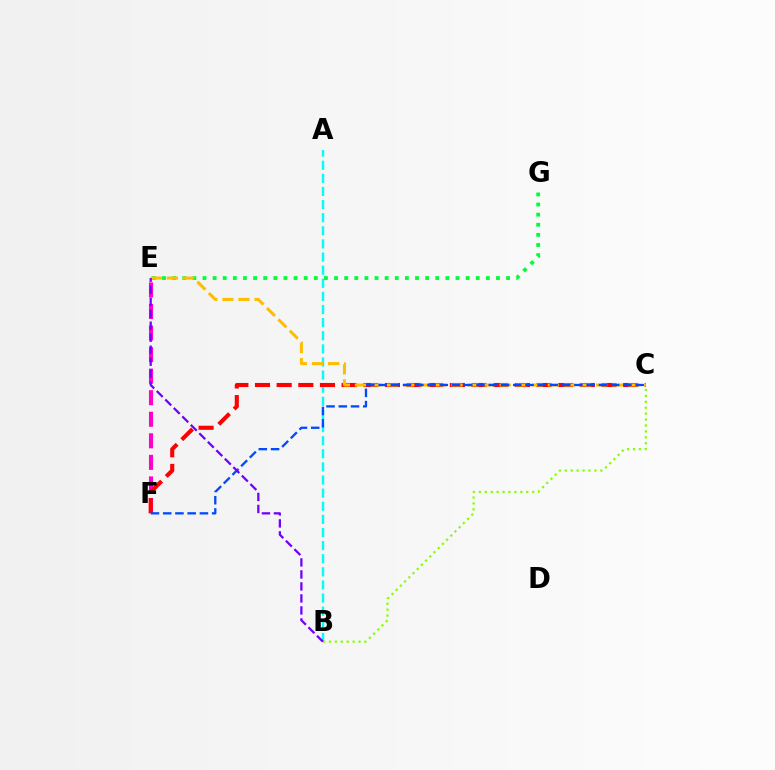{('A', 'B'): [{'color': '#00fff6', 'line_style': 'dashed', 'thickness': 1.78}], ('E', 'F'): [{'color': '#ff00cf', 'line_style': 'dashed', 'thickness': 2.93}], ('C', 'F'): [{'color': '#ff0000', 'line_style': 'dashed', 'thickness': 2.94}, {'color': '#004bff', 'line_style': 'dashed', 'thickness': 1.66}], ('E', 'G'): [{'color': '#00ff39', 'line_style': 'dotted', 'thickness': 2.75}], ('B', 'C'): [{'color': '#84ff00', 'line_style': 'dotted', 'thickness': 1.61}], ('C', 'E'): [{'color': '#ffbd00', 'line_style': 'dashed', 'thickness': 2.18}], ('B', 'E'): [{'color': '#7200ff', 'line_style': 'dashed', 'thickness': 1.63}]}